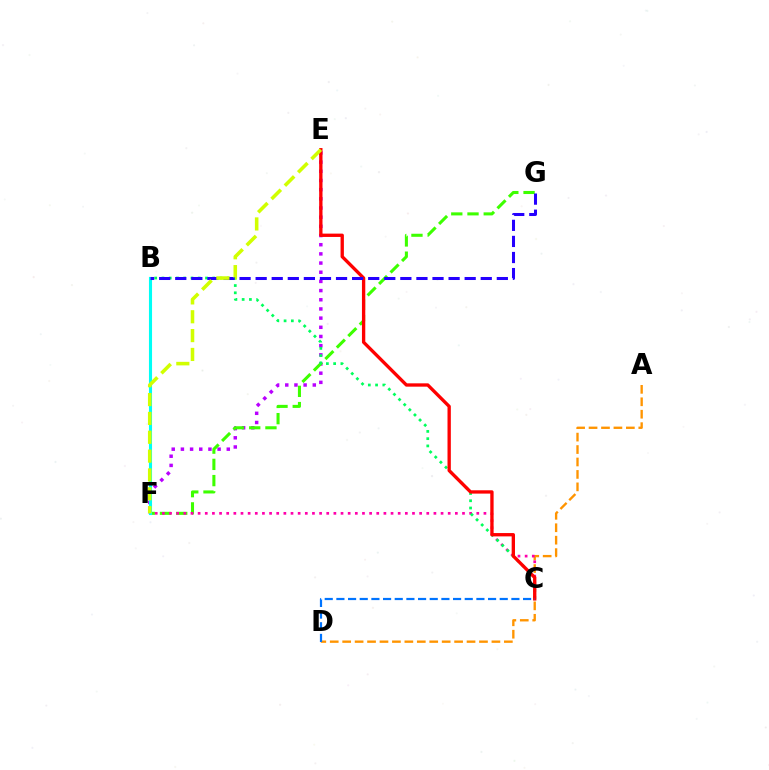{('E', 'F'): [{'color': '#b900ff', 'line_style': 'dotted', 'thickness': 2.49}, {'color': '#d1ff00', 'line_style': 'dashed', 'thickness': 2.56}], ('A', 'D'): [{'color': '#ff9400', 'line_style': 'dashed', 'thickness': 1.69}], ('F', 'G'): [{'color': '#3dff00', 'line_style': 'dashed', 'thickness': 2.2}], ('C', 'F'): [{'color': '#ff00ac', 'line_style': 'dotted', 'thickness': 1.94}], ('B', 'C'): [{'color': '#00ff5c', 'line_style': 'dotted', 'thickness': 1.97}], ('C', 'E'): [{'color': '#ff0000', 'line_style': 'solid', 'thickness': 2.4}], ('B', 'F'): [{'color': '#00fff6', 'line_style': 'solid', 'thickness': 2.23}], ('B', 'G'): [{'color': '#2500ff', 'line_style': 'dashed', 'thickness': 2.18}], ('C', 'D'): [{'color': '#0074ff', 'line_style': 'dashed', 'thickness': 1.58}]}